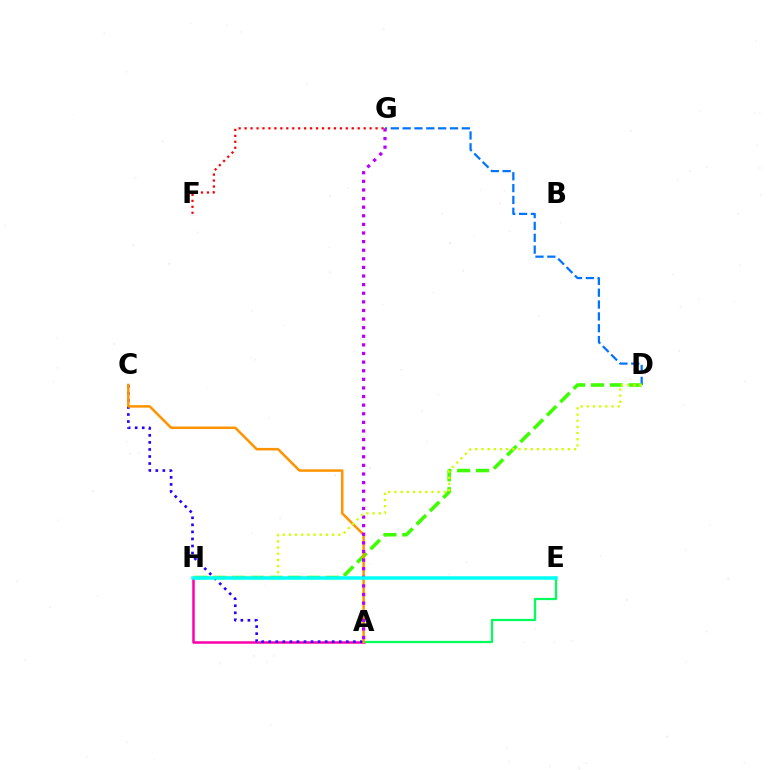{('F', 'G'): [{'color': '#ff0000', 'line_style': 'dotted', 'thickness': 1.62}], ('A', 'H'): [{'color': '#ff00ac', 'line_style': 'solid', 'thickness': 1.8}], ('D', 'G'): [{'color': '#0074ff', 'line_style': 'dashed', 'thickness': 1.61}], ('A', 'E'): [{'color': '#00ff5c', 'line_style': 'solid', 'thickness': 1.62}], ('A', 'C'): [{'color': '#2500ff', 'line_style': 'dotted', 'thickness': 1.91}, {'color': '#ff9400', 'line_style': 'solid', 'thickness': 1.82}], ('D', 'H'): [{'color': '#3dff00', 'line_style': 'dashed', 'thickness': 2.55}, {'color': '#d1ff00', 'line_style': 'dotted', 'thickness': 1.68}], ('A', 'G'): [{'color': '#b900ff', 'line_style': 'dotted', 'thickness': 2.34}], ('E', 'H'): [{'color': '#00fff6', 'line_style': 'solid', 'thickness': 2.52}]}